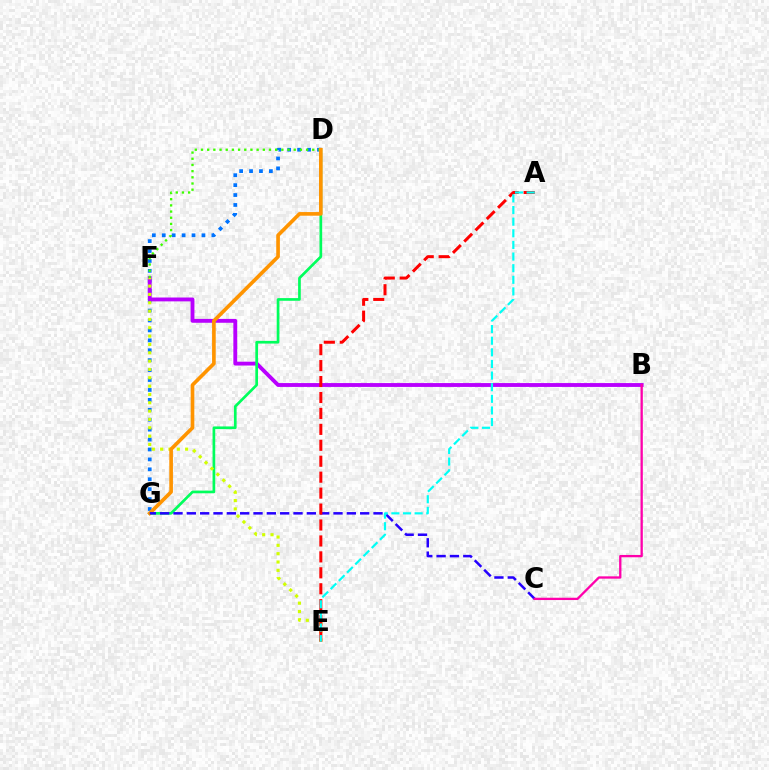{('D', 'G'): [{'color': '#0074ff', 'line_style': 'dotted', 'thickness': 2.7}, {'color': '#00ff5c', 'line_style': 'solid', 'thickness': 1.93}, {'color': '#ff9400', 'line_style': 'solid', 'thickness': 2.62}], ('B', 'F'): [{'color': '#b900ff', 'line_style': 'solid', 'thickness': 2.78}], ('D', 'F'): [{'color': '#3dff00', 'line_style': 'dotted', 'thickness': 1.68}], ('E', 'F'): [{'color': '#d1ff00', 'line_style': 'dotted', 'thickness': 2.26}], ('C', 'G'): [{'color': '#2500ff', 'line_style': 'dashed', 'thickness': 1.81}], ('A', 'E'): [{'color': '#ff0000', 'line_style': 'dashed', 'thickness': 2.17}, {'color': '#00fff6', 'line_style': 'dashed', 'thickness': 1.58}], ('B', 'C'): [{'color': '#ff00ac', 'line_style': 'solid', 'thickness': 1.66}]}